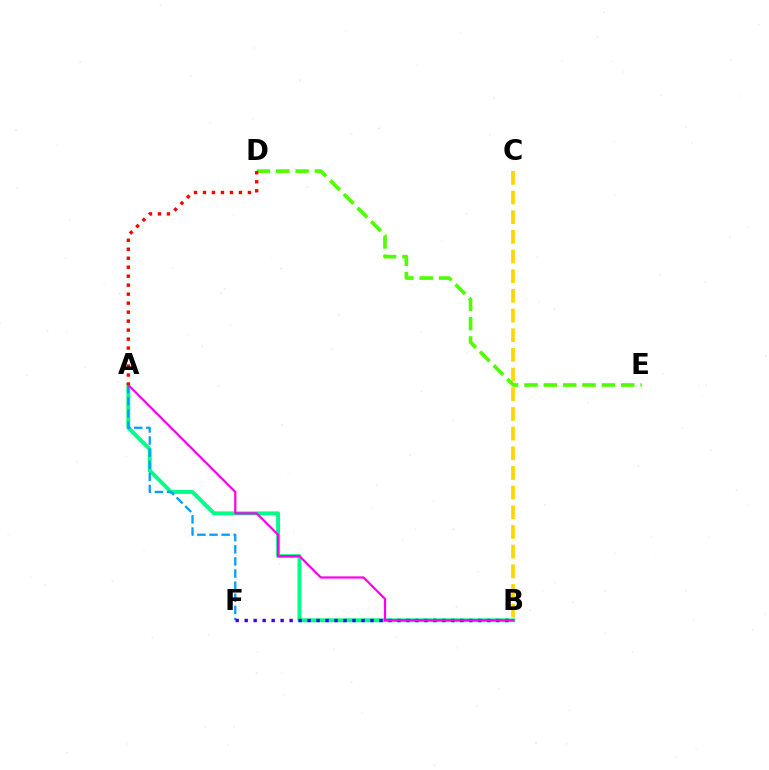{('A', 'B'): [{'color': '#00ff86', 'line_style': 'solid', 'thickness': 2.8}, {'color': '#ff00ed', 'line_style': 'solid', 'thickness': 1.61}], ('A', 'F'): [{'color': '#009eff', 'line_style': 'dashed', 'thickness': 1.65}], ('B', 'F'): [{'color': '#3700ff', 'line_style': 'dotted', 'thickness': 2.44}], ('B', 'C'): [{'color': '#ffd500', 'line_style': 'dashed', 'thickness': 2.67}], ('D', 'E'): [{'color': '#4fff00', 'line_style': 'dashed', 'thickness': 2.63}], ('A', 'D'): [{'color': '#ff0000', 'line_style': 'dotted', 'thickness': 2.44}]}